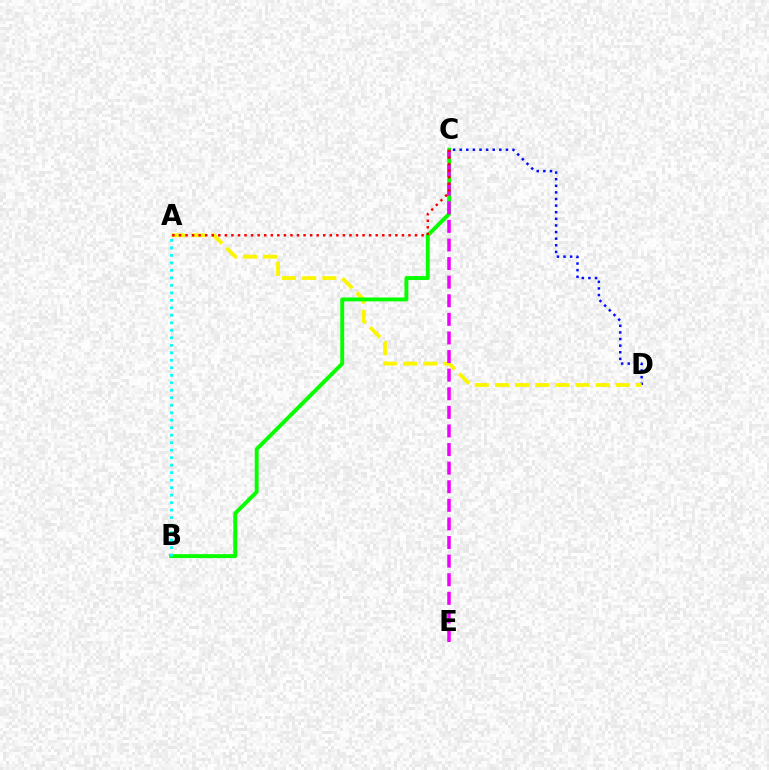{('C', 'D'): [{'color': '#0010ff', 'line_style': 'dotted', 'thickness': 1.8}], ('A', 'D'): [{'color': '#fcf500', 'line_style': 'dashed', 'thickness': 2.74}], ('B', 'C'): [{'color': '#08ff00', 'line_style': 'solid', 'thickness': 2.81}], ('C', 'E'): [{'color': '#ee00ff', 'line_style': 'dashed', 'thickness': 2.53}], ('A', 'C'): [{'color': '#ff0000', 'line_style': 'dotted', 'thickness': 1.78}], ('A', 'B'): [{'color': '#00fff6', 'line_style': 'dotted', 'thickness': 2.04}]}